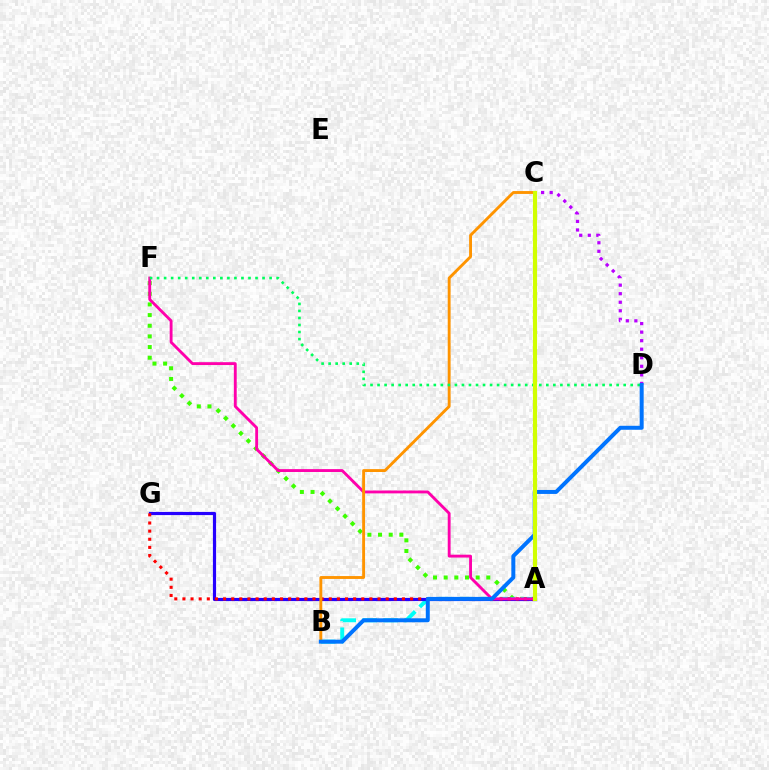{('A', 'F'): [{'color': '#3dff00', 'line_style': 'dotted', 'thickness': 2.89}, {'color': '#ff00ac', 'line_style': 'solid', 'thickness': 2.06}], ('A', 'B'): [{'color': '#00fff6', 'line_style': 'dashed', 'thickness': 2.85}], ('C', 'D'): [{'color': '#b900ff', 'line_style': 'dotted', 'thickness': 2.32}], ('A', 'G'): [{'color': '#2500ff', 'line_style': 'solid', 'thickness': 2.29}, {'color': '#ff0000', 'line_style': 'dotted', 'thickness': 2.21}], ('B', 'C'): [{'color': '#ff9400', 'line_style': 'solid', 'thickness': 2.07}], ('D', 'F'): [{'color': '#00ff5c', 'line_style': 'dotted', 'thickness': 1.91}], ('B', 'D'): [{'color': '#0074ff', 'line_style': 'solid', 'thickness': 2.86}], ('A', 'C'): [{'color': '#d1ff00', 'line_style': 'solid', 'thickness': 2.98}]}